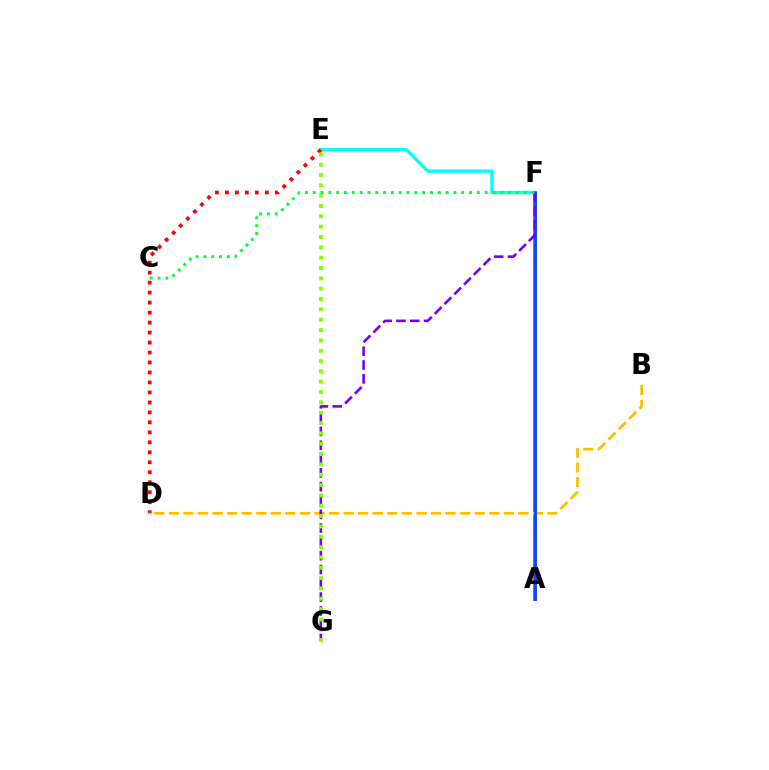{('E', 'F'): [{'color': '#00fff6', 'line_style': 'solid', 'thickness': 2.41}], ('A', 'F'): [{'color': '#ff00cf', 'line_style': 'solid', 'thickness': 2.67}, {'color': '#004bff', 'line_style': 'solid', 'thickness': 2.04}], ('D', 'E'): [{'color': '#ff0000', 'line_style': 'dotted', 'thickness': 2.71}], ('B', 'D'): [{'color': '#ffbd00', 'line_style': 'dashed', 'thickness': 1.98}], ('F', 'G'): [{'color': '#7200ff', 'line_style': 'dashed', 'thickness': 1.88}], ('E', 'G'): [{'color': '#84ff00', 'line_style': 'dotted', 'thickness': 2.81}], ('C', 'F'): [{'color': '#00ff39', 'line_style': 'dotted', 'thickness': 2.12}]}